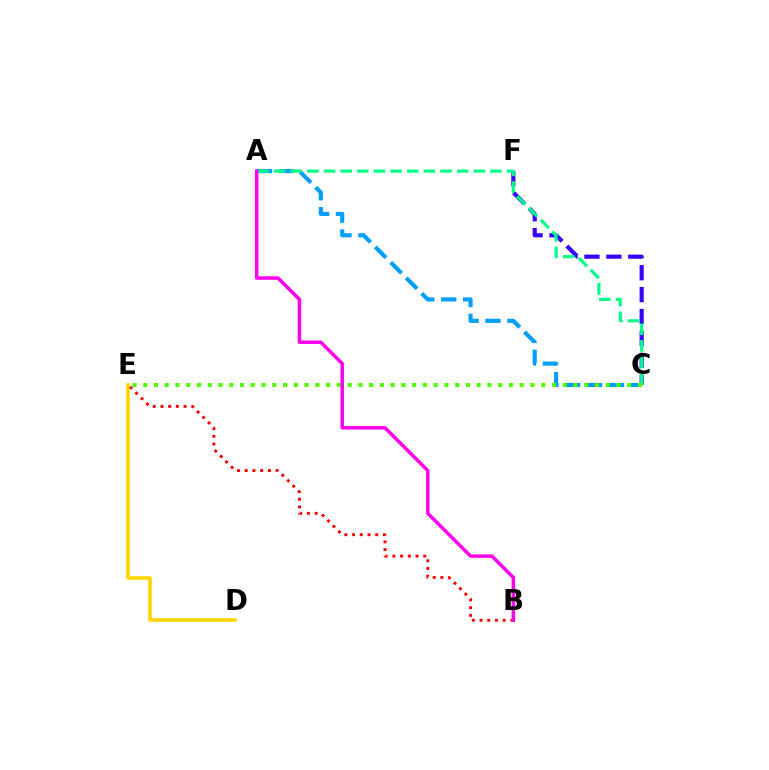{('A', 'C'): [{'color': '#009eff', 'line_style': 'dashed', 'thickness': 2.97}, {'color': '#00ff86', 'line_style': 'dashed', 'thickness': 2.26}], ('D', 'E'): [{'color': '#ffd500', 'line_style': 'solid', 'thickness': 2.53}], ('C', 'F'): [{'color': '#3700ff', 'line_style': 'dashed', 'thickness': 2.98}], ('B', 'E'): [{'color': '#ff0000', 'line_style': 'dotted', 'thickness': 2.09}], ('C', 'E'): [{'color': '#4fff00', 'line_style': 'dotted', 'thickness': 2.92}], ('A', 'B'): [{'color': '#ff00ed', 'line_style': 'solid', 'thickness': 2.51}]}